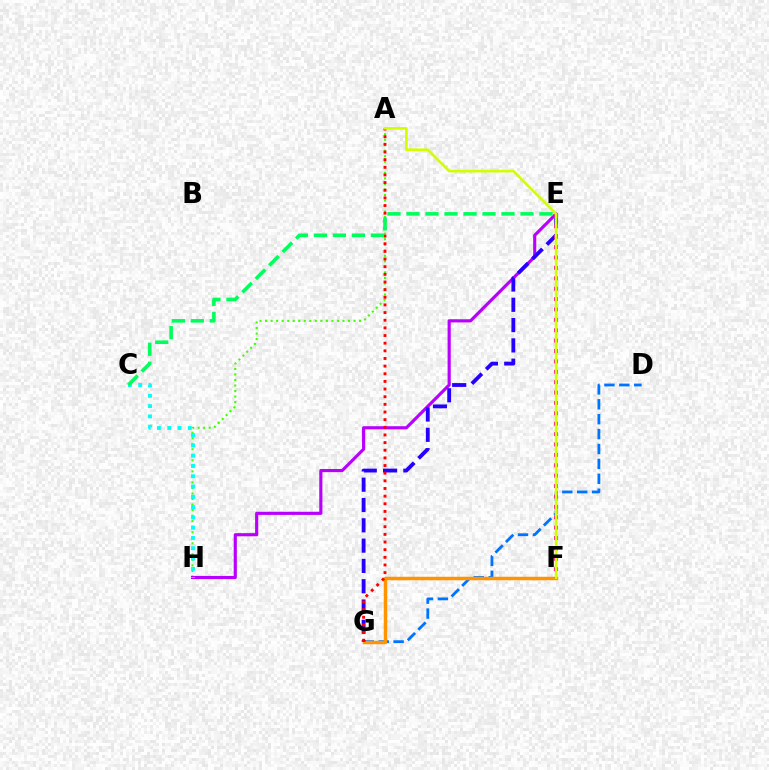{('A', 'H'): [{'color': '#3dff00', 'line_style': 'dotted', 'thickness': 1.5}], ('E', 'H'): [{'color': '#b900ff', 'line_style': 'solid', 'thickness': 2.26}], ('D', 'G'): [{'color': '#0074ff', 'line_style': 'dashed', 'thickness': 2.02}], ('F', 'G'): [{'color': '#ff9400', 'line_style': 'solid', 'thickness': 2.51}], ('C', 'H'): [{'color': '#00fff6', 'line_style': 'dotted', 'thickness': 2.79}], ('E', 'G'): [{'color': '#2500ff', 'line_style': 'dashed', 'thickness': 2.76}], ('E', 'F'): [{'color': '#ff00ac', 'line_style': 'dotted', 'thickness': 2.82}], ('A', 'G'): [{'color': '#ff0000', 'line_style': 'dotted', 'thickness': 2.08}], ('A', 'F'): [{'color': '#d1ff00', 'line_style': 'solid', 'thickness': 1.92}], ('C', 'E'): [{'color': '#00ff5c', 'line_style': 'dashed', 'thickness': 2.58}]}